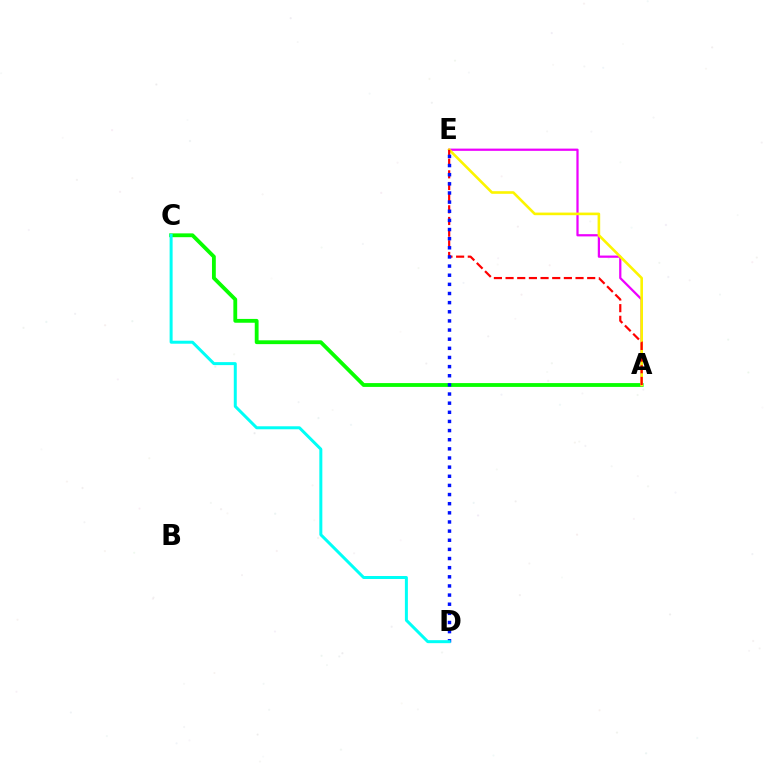{('A', 'C'): [{'color': '#08ff00', 'line_style': 'solid', 'thickness': 2.75}], ('A', 'E'): [{'color': '#ee00ff', 'line_style': 'solid', 'thickness': 1.61}, {'color': '#fcf500', 'line_style': 'solid', 'thickness': 1.88}, {'color': '#ff0000', 'line_style': 'dashed', 'thickness': 1.58}], ('D', 'E'): [{'color': '#0010ff', 'line_style': 'dotted', 'thickness': 2.48}], ('C', 'D'): [{'color': '#00fff6', 'line_style': 'solid', 'thickness': 2.16}]}